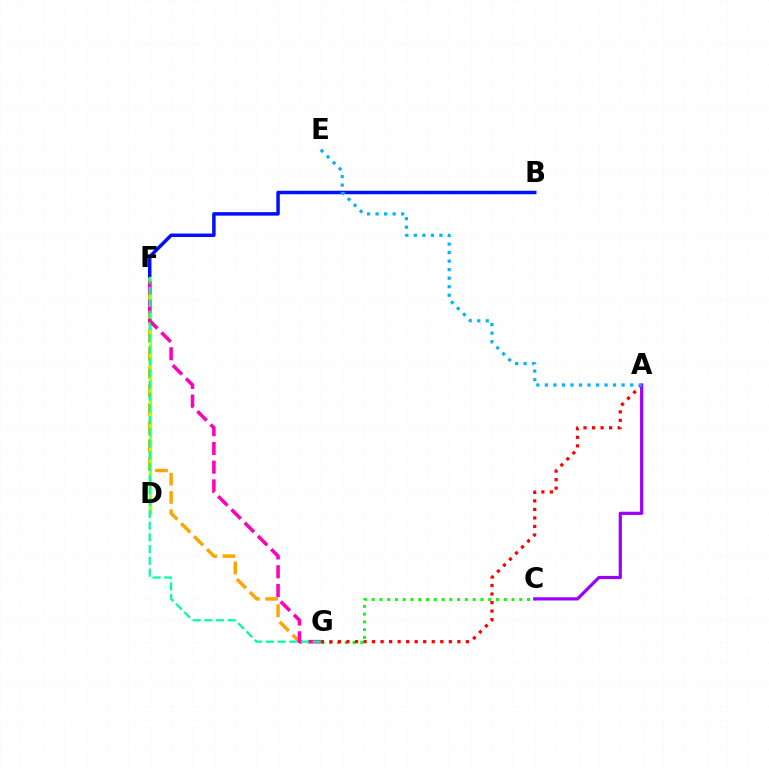{('B', 'F'): [{'color': '#0010ff', 'line_style': 'solid', 'thickness': 2.51}], ('C', 'G'): [{'color': '#08ff00', 'line_style': 'dotted', 'thickness': 2.11}], ('F', 'G'): [{'color': '#ffa500', 'line_style': 'dashed', 'thickness': 2.48}, {'color': '#ff00bd', 'line_style': 'dashed', 'thickness': 2.54}, {'color': '#00ff9d', 'line_style': 'dashed', 'thickness': 1.59}], ('D', 'F'): [{'color': '#b3ff00', 'line_style': 'solid', 'thickness': 2.29}], ('A', 'G'): [{'color': '#ff0000', 'line_style': 'dotted', 'thickness': 2.32}], ('A', 'C'): [{'color': '#9b00ff', 'line_style': 'solid', 'thickness': 2.3}], ('A', 'E'): [{'color': '#00b5ff', 'line_style': 'dotted', 'thickness': 2.32}]}